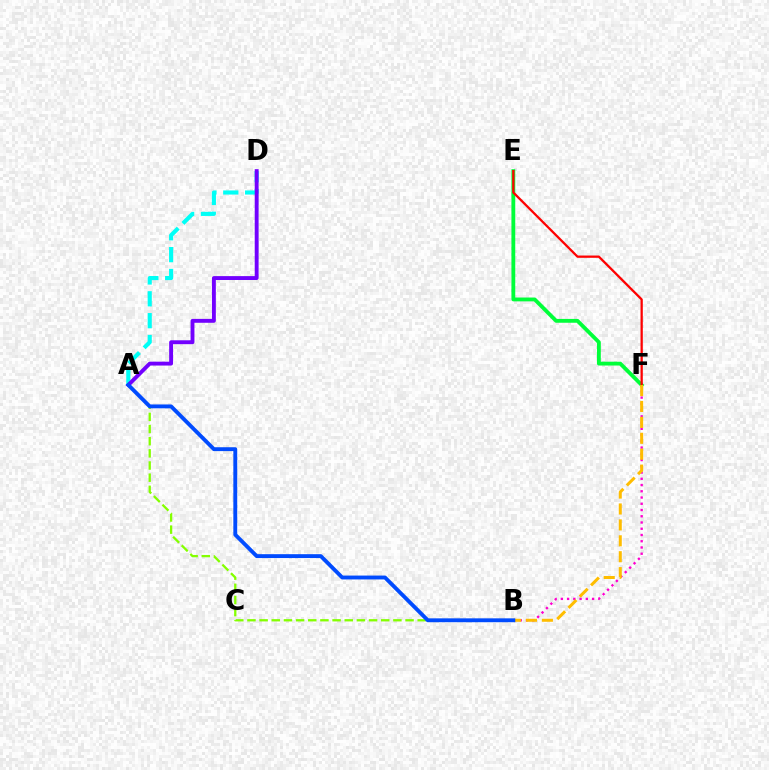{('A', 'D'): [{'color': '#00fff6', 'line_style': 'dashed', 'thickness': 2.97}, {'color': '#7200ff', 'line_style': 'solid', 'thickness': 2.8}], ('B', 'F'): [{'color': '#ff00cf', 'line_style': 'dotted', 'thickness': 1.7}, {'color': '#ffbd00', 'line_style': 'dashed', 'thickness': 2.16}], ('A', 'B'): [{'color': '#84ff00', 'line_style': 'dashed', 'thickness': 1.65}, {'color': '#004bff', 'line_style': 'solid', 'thickness': 2.79}], ('E', 'F'): [{'color': '#00ff39', 'line_style': 'solid', 'thickness': 2.76}, {'color': '#ff0000', 'line_style': 'solid', 'thickness': 1.64}]}